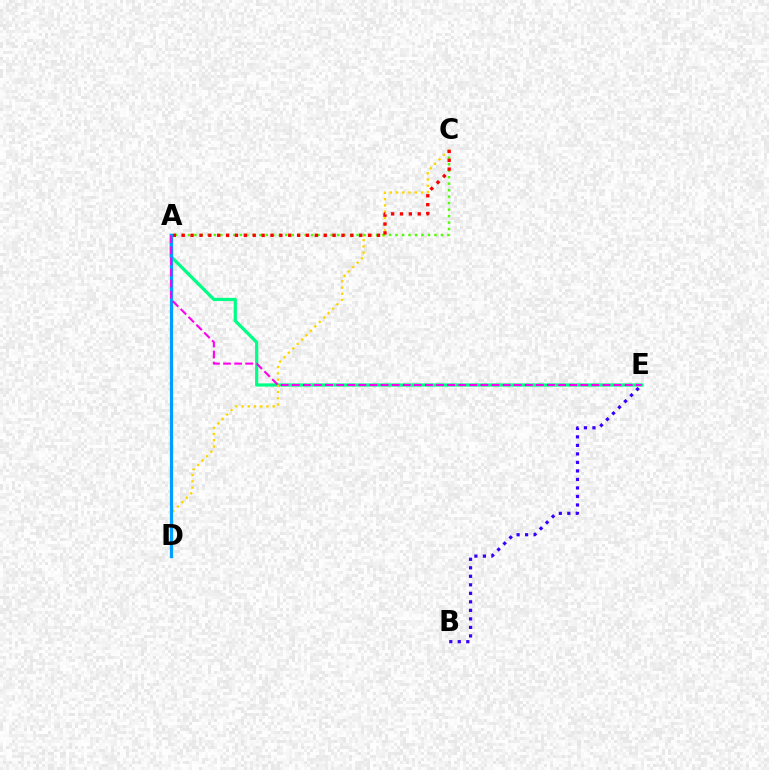{('A', 'E'): [{'color': '#00ff86', 'line_style': 'solid', 'thickness': 2.32}, {'color': '#ff00ed', 'line_style': 'dashed', 'thickness': 1.51}], ('B', 'E'): [{'color': '#3700ff', 'line_style': 'dotted', 'thickness': 2.31}], ('C', 'D'): [{'color': '#ffd500', 'line_style': 'dotted', 'thickness': 1.7}], ('A', 'C'): [{'color': '#4fff00', 'line_style': 'dotted', 'thickness': 1.76}, {'color': '#ff0000', 'line_style': 'dotted', 'thickness': 2.41}], ('A', 'D'): [{'color': '#009eff', 'line_style': 'solid', 'thickness': 2.33}]}